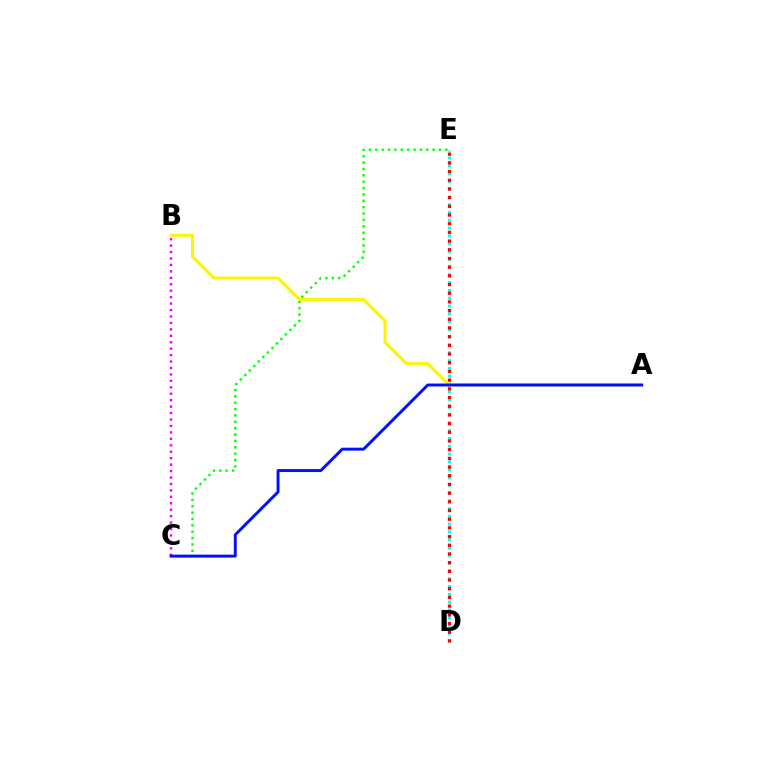{('B', 'C'): [{'color': '#ee00ff', 'line_style': 'dotted', 'thickness': 1.75}], ('D', 'E'): [{'color': '#00fff6', 'line_style': 'dotted', 'thickness': 2.12}, {'color': '#ff0000', 'line_style': 'dotted', 'thickness': 2.36}], ('C', 'E'): [{'color': '#08ff00', 'line_style': 'dotted', 'thickness': 1.73}], ('A', 'B'): [{'color': '#fcf500', 'line_style': 'solid', 'thickness': 2.18}], ('A', 'C'): [{'color': '#0010ff', 'line_style': 'solid', 'thickness': 2.12}]}